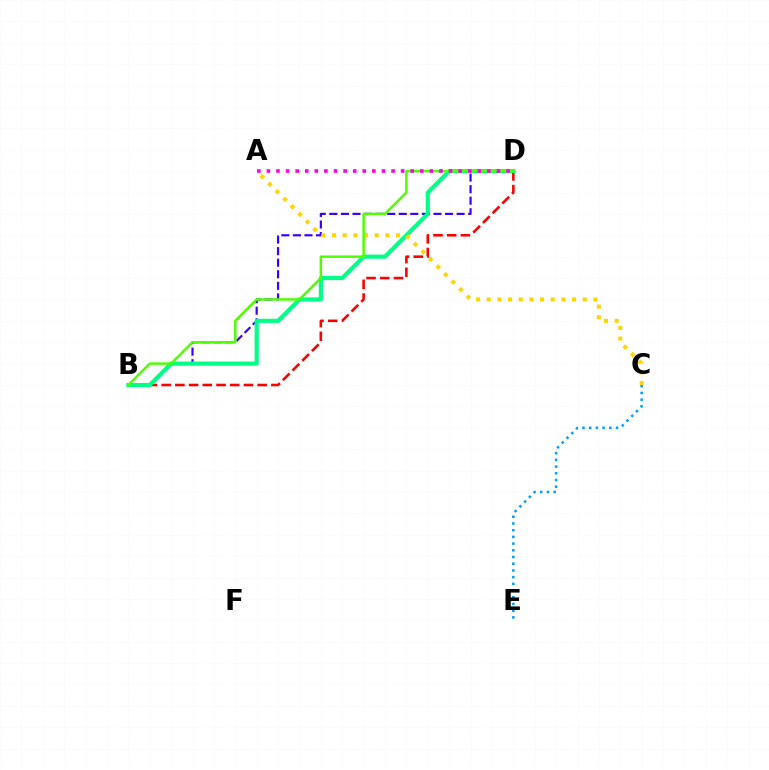{('B', 'D'): [{'color': '#ff0000', 'line_style': 'dashed', 'thickness': 1.86}, {'color': '#3700ff', 'line_style': 'dashed', 'thickness': 1.57}, {'color': '#00ff86', 'line_style': 'solid', 'thickness': 2.95}, {'color': '#4fff00', 'line_style': 'solid', 'thickness': 1.78}], ('A', 'C'): [{'color': '#ffd500', 'line_style': 'dotted', 'thickness': 2.9}], ('C', 'E'): [{'color': '#009eff', 'line_style': 'dotted', 'thickness': 1.82}], ('A', 'D'): [{'color': '#ff00ed', 'line_style': 'dotted', 'thickness': 2.6}]}